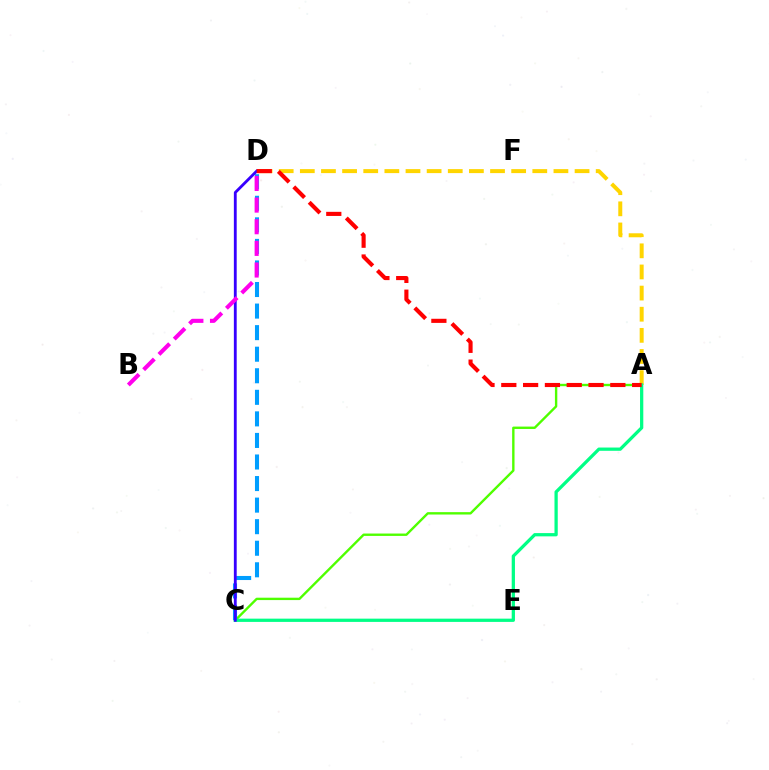{('A', 'D'): [{'color': '#ffd500', 'line_style': 'dashed', 'thickness': 2.87}, {'color': '#ff0000', 'line_style': 'dashed', 'thickness': 2.96}], ('A', 'C'): [{'color': '#4fff00', 'line_style': 'solid', 'thickness': 1.71}, {'color': '#00ff86', 'line_style': 'solid', 'thickness': 2.35}], ('C', 'D'): [{'color': '#009eff', 'line_style': 'dashed', 'thickness': 2.93}, {'color': '#3700ff', 'line_style': 'solid', 'thickness': 2.04}], ('B', 'D'): [{'color': '#ff00ed', 'line_style': 'dashed', 'thickness': 2.94}]}